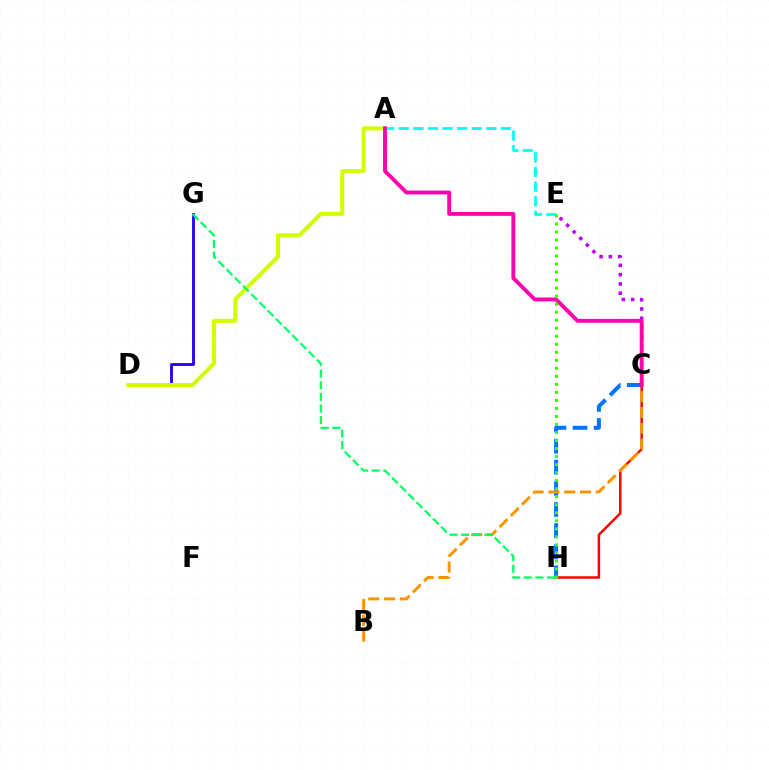{('C', 'H'): [{'color': '#ff0000', 'line_style': 'solid', 'thickness': 1.79}, {'color': '#0074ff', 'line_style': 'dashed', 'thickness': 2.87}], ('A', 'E'): [{'color': '#00fff6', 'line_style': 'dashed', 'thickness': 1.98}], ('D', 'G'): [{'color': '#2500ff', 'line_style': 'solid', 'thickness': 2.04}], ('C', 'E'): [{'color': '#b900ff', 'line_style': 'dotted', 'thickness': 2.52}], ('B', 'C'): [{'color': '#ff9400', 'line_style': 'dashed', 'thickness': 2.15}], ('A', 'D'): [{'color': '#d1ff00', 'line_style': 'solid', 'thickness': 2.9}], ('A', 'C'): [{'color': '#ff00ac', 'line_style': 'solid', 'thickness': 2.77}], ('G', 'H'): [{'color': '#00ff5c', 'line_style': 'dashed', 'thickness': 1.58}], ('E', 'H'): [{'color': '#3dff00', 'line_style': 'dotted', 'thickness': 2.18}]}